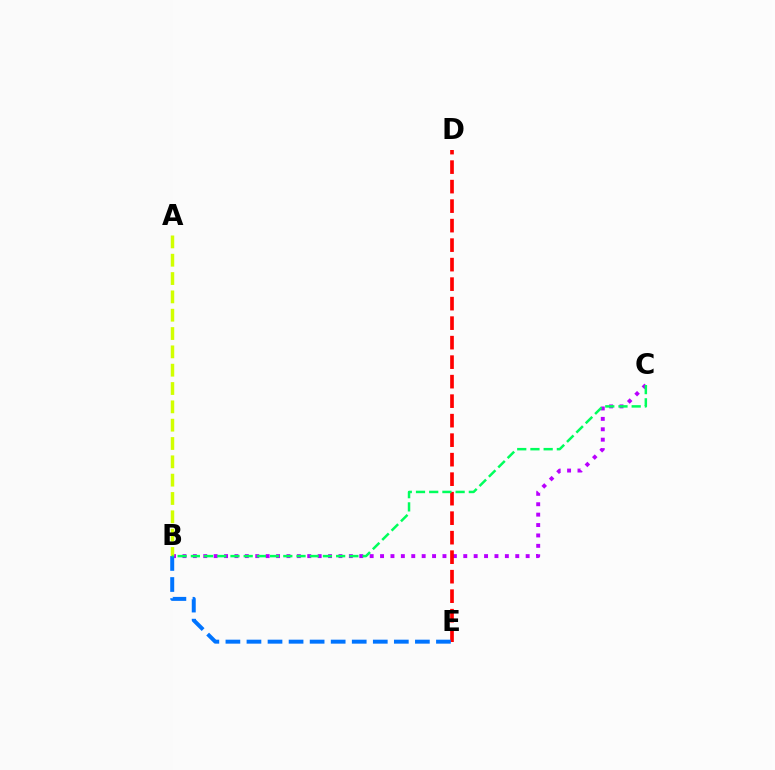{('B', 'C'): [{'color': '#b900ff', 'line_style': 'dotted', 'thickness': 2.83}, {'color': '#00ff5c', 'line_style': 'dashed', 'thickness': 1.79}], ('A', 'B'): [{'color': '#d1ff00', 'line_style': 'dashed', 'thickness': 2.49}], ('D', 'E'): [{'color': '#ff0000', 'line_style': 'dashed', 'thickness': 2.65}], ('B', 'E'): [{'color': '#0074ff', 'line_style': 'dashed', 'thickness': 2.86}]}